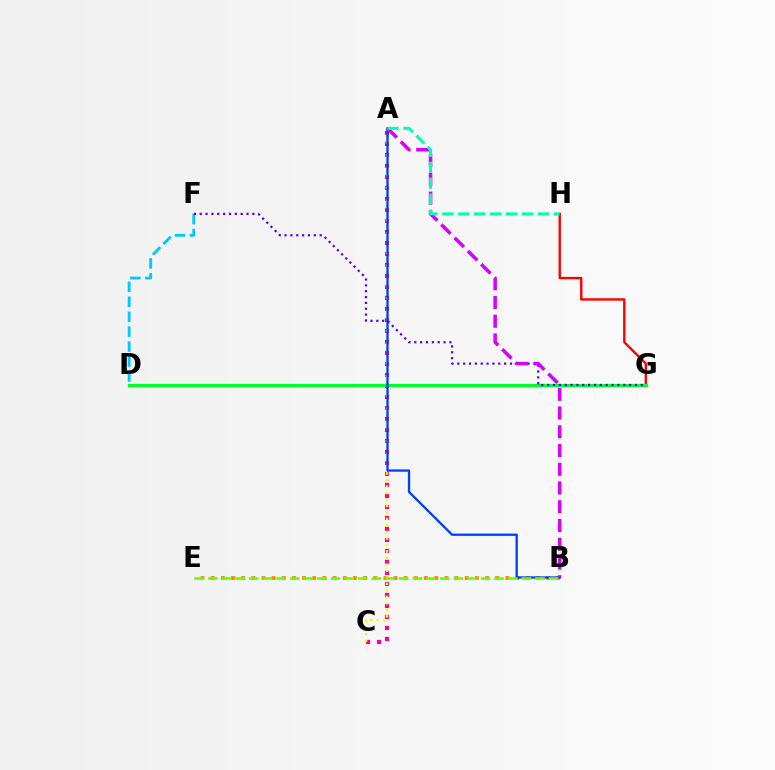{('A', 'C'): [{'color': '#ff00a0', 'line_style': 'dotted', 'thickness': 2.99}, {'color': '#eeff00', 'line_style': 'dotted', 'thickness': 1.76}], ('B', 'E'): [{'color': '#ff8800', 'line_style': 'dotted', 'thickness': 2.76}, {'color': '#66ff00', 'line_style': 'dashed', 'thickness': 1.85}], ('D', 'F'): [{'color': '#00c7ff', 'line_style': 'dashed', 'thickness': 2.03}], ('G', 'H'): [{'color': '#ff0000', 'line_style': 'solid', 'thickness': 1.73}], ('D', 'G'): [{'color': '#00ff27', 'line_style': 'solid', 'thickness': 2.28}], ('A', 'B'): [{'color': '#003fff', 'line_style': 'solid', 'thickness': 1.66}, {'color': '#d600ff', 'line_style': 'dashed', 'thickness': 2.55}], ('F', 'G'): [{'color': '#4f00ff', 'line_style': 'dotted', 'thickness': 1.59}], ('A', 'H'): [{'color': '#00ffaf', 'line_style': 'dashed', 'thickness': 2.17}]}